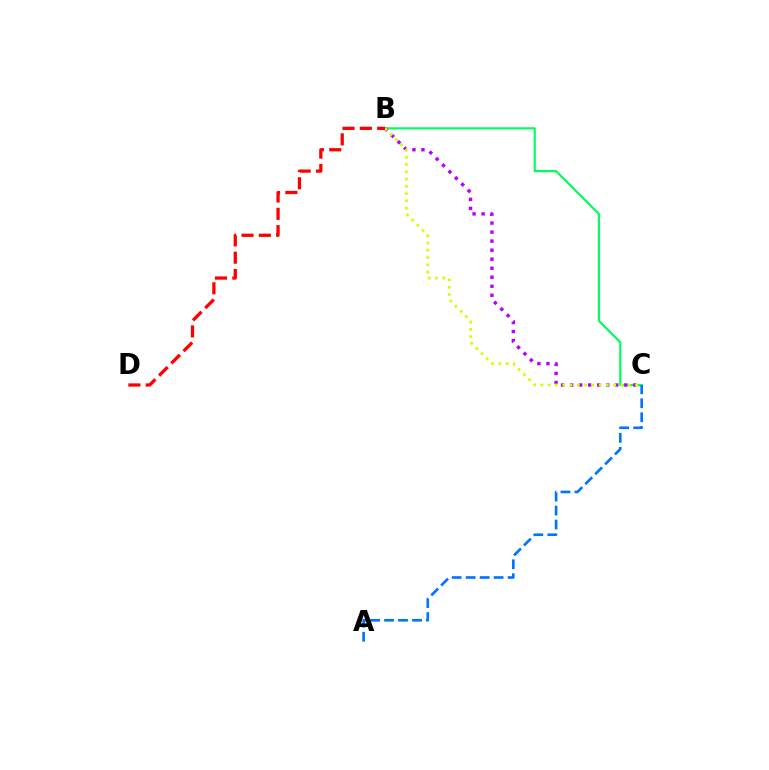{('B', 'C'): [{'color': '#00ff5c', 'line_style': 'solid', 'thickness': 1.57}, {'color': '#b900ff', 'line_style': 'dotted', 'thickness': 2.45}, {'color': '#d1ff00', 'line_style': 'dotted', 'thickness': 1.98}], ('A', 'C'): [{'color': '#0074ff', 'line_style': 'dashed', 'thickness': 1.9}], ('B', 'D'): [{'color': '#ff0000', 'line_style': 'dashed', 'thickness': 2.35}]}